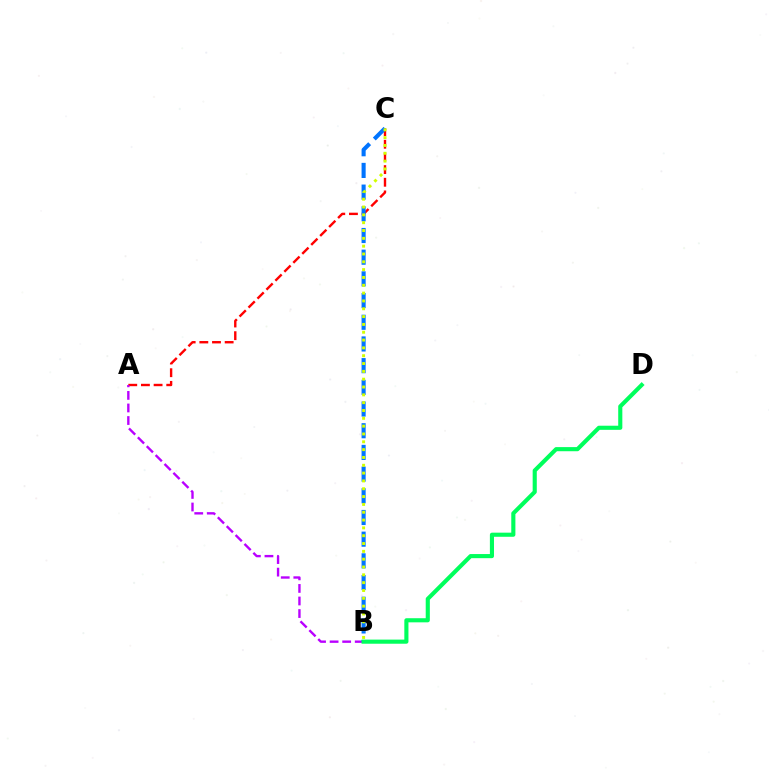{('A', 'C'): [{'color': '#ff0000', 'line_style': 'dashed', 'thickness': 1.72}], ('A', 'B'): [{'color': '#b900ff', 'line_style': 'dashed', 'thickness': 1.71}], ('B', 'C'): [{'color': '#0074ff', 'line_style': 'dashed', 'thickness': 2.95}, {'color': '#d1ff00', 'line_style': 'dotted', 'thickness': 2.13}], ('B', 'D'): [{'color': '#00ff5c', 'line_style': 'solid', 'thickness': 2.97}]}